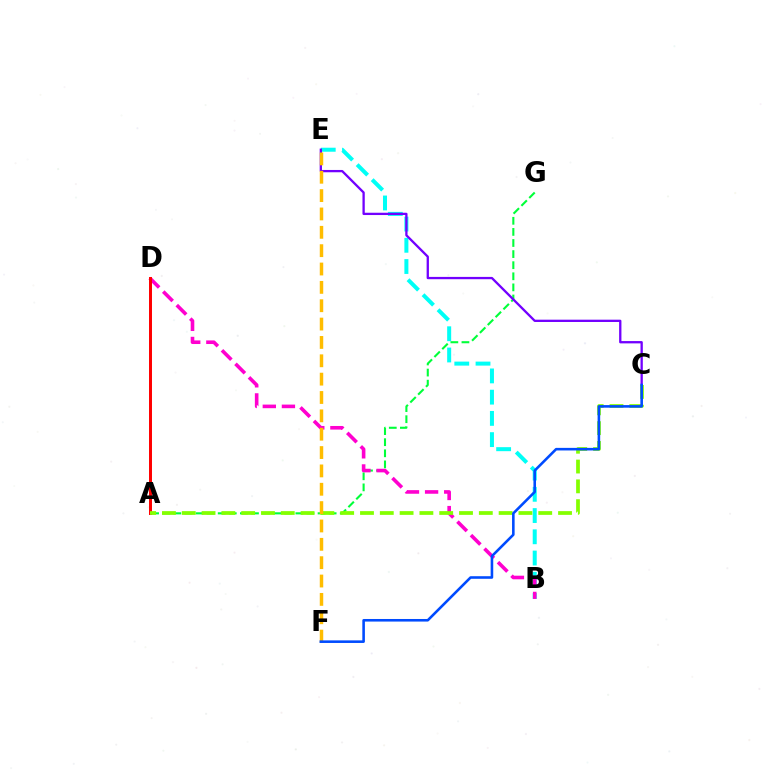{('B', 'E'): [{'color': '#00fff6', 'line_style': 'dashed', 'thickness': 2.88}], ('A', 'G'): [{'color': '#00ff39', 'line_style': 'dashed', 'thickness': 1.51}], ('B', 'D'): [{'color': '#ff00cf', 'line_style': 'dashed', 'thickness': 2.6}], ('A', 'D'): [{'color': '#ff0000', 'line_style': 'solid', 'thickness': 2.14}], ('C', 'E'): [{'color': '#7200ff', 'line_style': 'solid', 'thickness': 1.66}], ('A', 'C'): [{'color': '#84ff00', 'line_style': 'dashed', 'thickness': 2.69}], ('E', 'F'): [{'color': '#ffbd00', 'line_style': 'dashed', 'thickness': 2.49}], ('C', 'F'): [{'color': '#004bff', 'line_style': 'solid', 'thickness': 1.86}]}